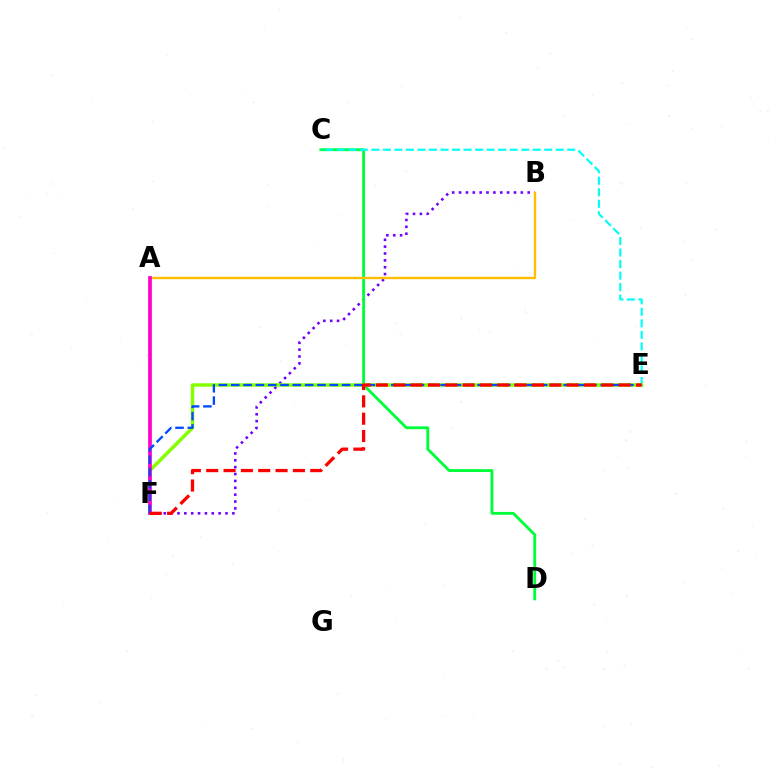{('B', 'F'): [{'color': '#7200ff', 'line_style': 'dotted', 'thickness': 1.86}], ('C', 'D'): [{'color': '#00ff39', 'line_style': 'solid', 'thickness': 2.06}], ('C', 'E'): [{'color': '#00fff6', 'line_style': 'dashed', 'thickness': 1.57}], ('E', 'F'): [{'color': '#84ff00', 'line_style': 'solid', 'thickness': 2.49}, {'color': '#004bff', 'line_style': 'dashed', 'thickness': 1.67}, {'color': '#ff0000', 'line_style': 'dashed', 'thickness': 2.36}], ('A', 'B'): [{'color': '#ffbd00', 'line_style': 'solid', 'thickness': 1.71}], ('A', 'F'): [{'color': '#ff00cf', 'line_style': 'solid', 'thickness': 2.69}]}